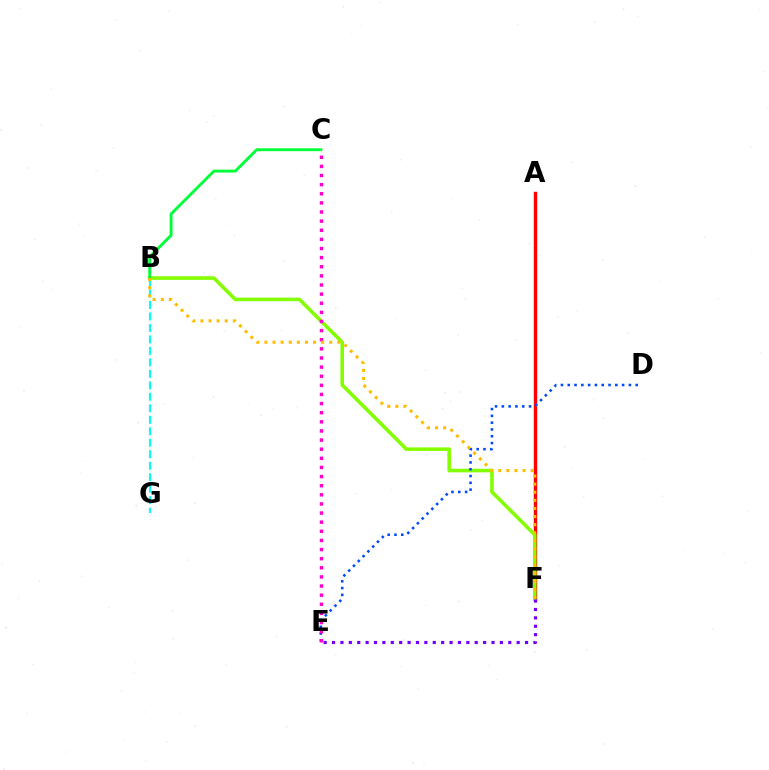{('A', 'F'): [{'color': '#ff0000', 'line_style': 'solid', 'thickness': 2.46}], ('B', 'F'): [{'color': '#84ff00', 'line_style': 'solid', 'thickness': 2.58}, {'color': '#ffbd00', 'line_style': 'dotted', 'thickness': 2.2}], ('E', 'F'): [{'color': '#7200ff', 'line_style': 'dotted', 'thickness': 2.28}], ('B', 'C'): [{'color': '#00ff39', 'line_style': 'solid', 'thickness': 2.08}], ('D', 'E'): [{'color': '#004bff', 'line_style': 'dotted', 'thickness': 1.85}], ('C', 'E'): [{'color': '#ff00cf', 'line_style': 'dotted', 'thickness': 2.48}], ('B', 'G'): [{'color': '#00fff6', 'line_style': 'dashed', 'thickness': 1.56}]}